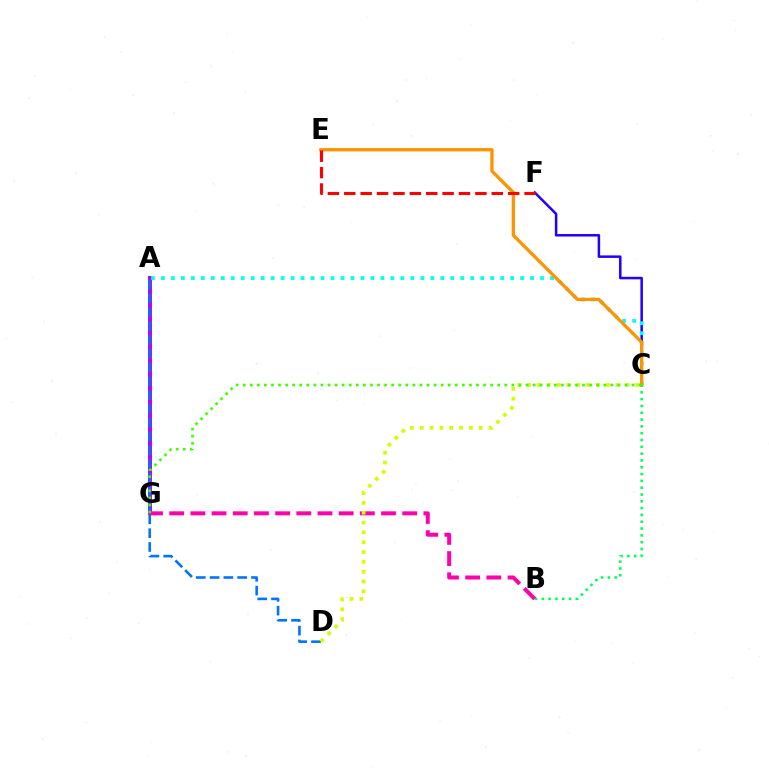{('A', 'G'): [{'color': '#b900ff', 'line_style': 'solid', 'thickness': 2.83}], ('C', 'F'): [{'color': '#2500ff', 'line_style': 'solid', 'thickness': 1.82}], ('A', 'C'): [{'color': '#00fff6', 'line_style': 'dotted', 'thickness': 2.71}], ('C', 'E'): [{'color': '#ff9400', 'line_style': 'solid', 'thickness': 2.39}], ('A', 'D'): [{'color': '#0074ff', 'line_style': 'dashed', 'thickness': 1.88}], ('B', 'C'): [{'color': '#00ff5c', 'line_style': 'dotted', 'thickness': 1.85}], ('B', 'G'): [{'color': '#ff00ac', 'line_style': 'dashed', 'thickness': 2.88}], ('C', 'D'): [{'color': '#d1ff00', 'line_style': 'dotted', 'thickness': 2.67}], ('E', 'F'): [{'color': '#ff0000', 'line_style': 'dashed', 'thickness': 2.23}], ('C', 'G'): [{'color': '#3dff00', 'line_style': 'dotted', 'thickness': 1.92}]}